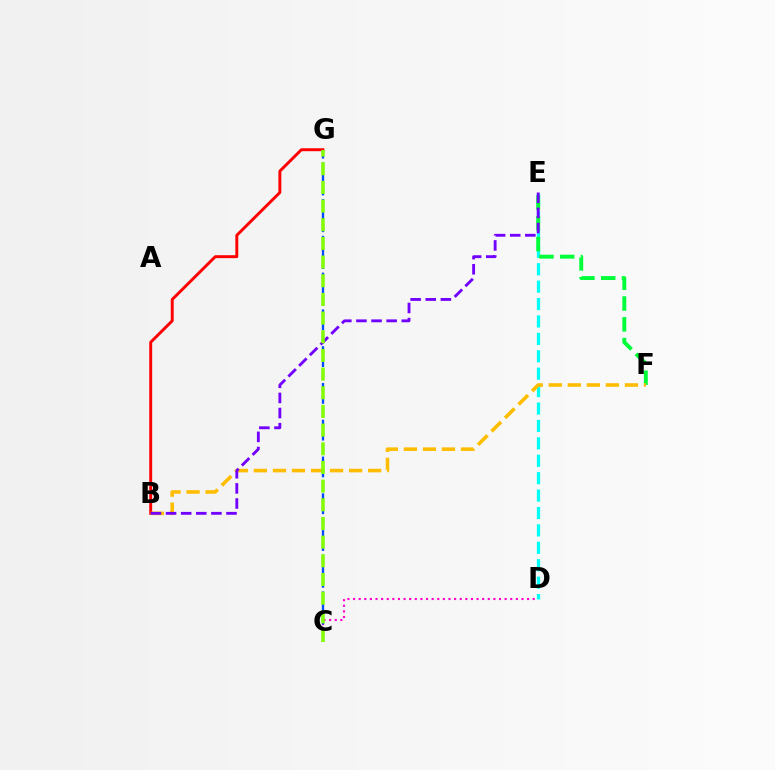{('B', 'G'): [{'color': '#ff0000', 'line_style': 'solid', 'thickness': 2.11}], ('D', 'E'): [{'color': '#00fff6', 'line_style': 'dashed', 'thickness': 2.37}], ('C', 'D'): [{'color': '#ff00cf', 'line_style': 'dotted', 'thickness': 1.53}], ('E', 'F'): [{'color': '#00ff39', 'line_style': 'dashed', 'thickness': 2.82}], ('B', 'F'): [{'color': '#ffbd00', 'line_style': 'dashed', 'thickness': 2.59}], ('C', 'G'): [{'color': '#004bff', 'line_style': 'dashed', 'thickness': 1.67}, {'color': '#84ff00', 'line_style': 'dashed', 'thickness': 2.54}], ('B', 'E'): [{'color': '#7200ff', 'line_style': 'dashed', 'thickness': 2.05}]}